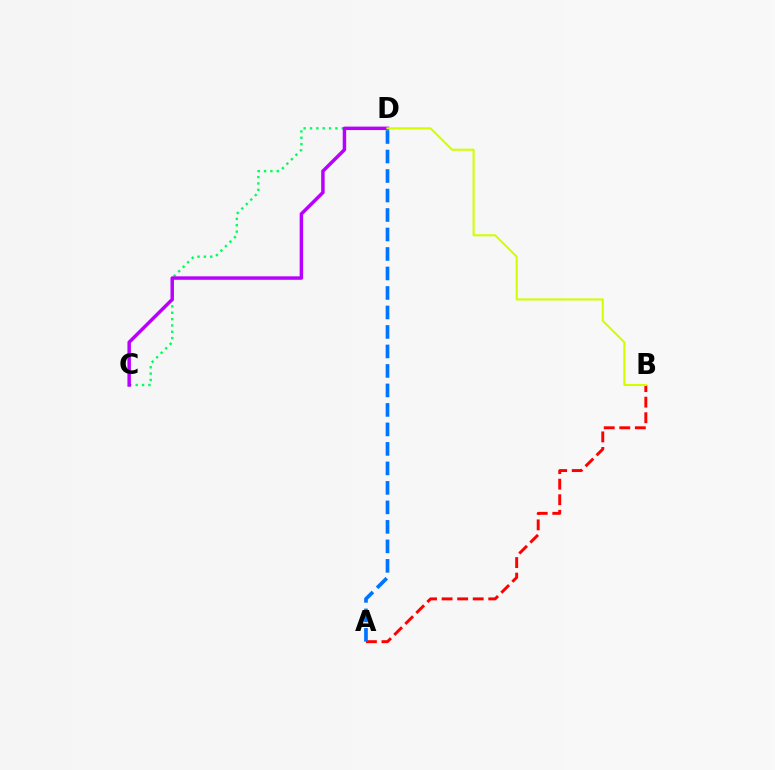{('C', 'D'): [{'color': '#00ff5c', 'line_style': 'dotted', 'thickness': 1.72}, {'color': '#b900ff', 'line_style': 'solid', 'thickness': 2.5}], ('A', 'B'): [{'color': '#ff0000', 'line_style': 'dashed', 'thickness': 2.11}], ('B', 'D'): [{'color': '#d1ff00', 'line_style': 'solid', 'thickness': 1.51}], ('A', 'D'): [{'color': '#0074ff', 'line_style': 'dashed', 'thickness': 2.65}]}